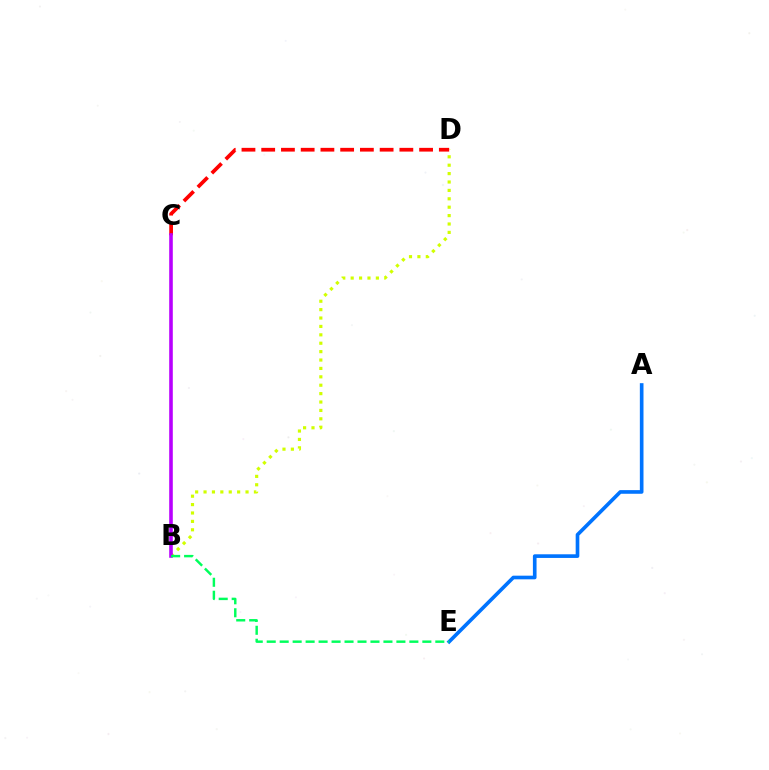{('B', 'D'): [{'color': '#d1ff00', 'line_style': 'dotted', 'thickness': 2.28}], ('A', 'E'): [{'color': '#0074ff', 'line_style': 'solid', 'thickness': 2.63}], ('C', 'D'): [{'color': '#ff0000', 'line_style': 'dashed', 'thickness': 2.68}], ('B', 'C'): [{'color': '#b900ff', 'line_style': 'solid', 'thickness': 2.59}], ('B', 'E'): [{'color': '#00ff5c', 'line_style': 'dashed', 'thickness': 1.76}]}